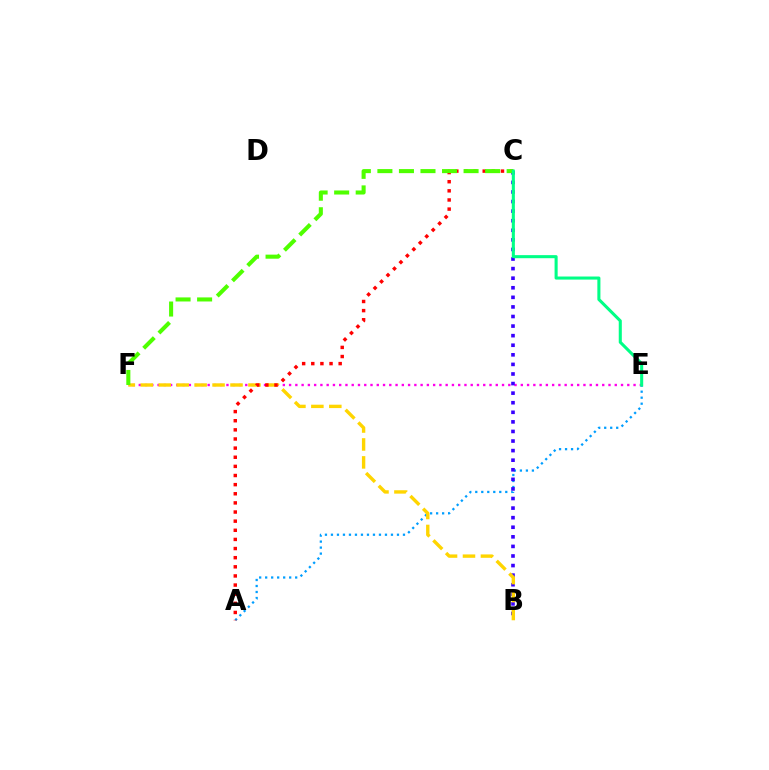{('A', 'E'): [{'color': '#009eff', 'line_style': 'dotted', 'thickness': 1.63}], ('E', 'F'): [{'color': '#ff00ed', 'line_style': 'dotted', 'thickness': 1.7}], ('B', 'C'): [{'color': '#3700ff', 'line_style': 'dotted', 'thickness': 2.6}], ('B', 'F'): [{'color': '#ffd500', 'line_style': 'dashed', 'thickness': 2.44}], ('A', 'C'): [{'color': '#ff0000', 'line_style': 'dotted', 'thickness': 2.48}], ('C', 'F'): [{'color': '#4fff00', 'line_style': 'dashed', 'thickness': 2.93}], ('C', 'E'): [{'color': '#00ff86', 'line_style': 'solid', 'thickness': 2.21}]}